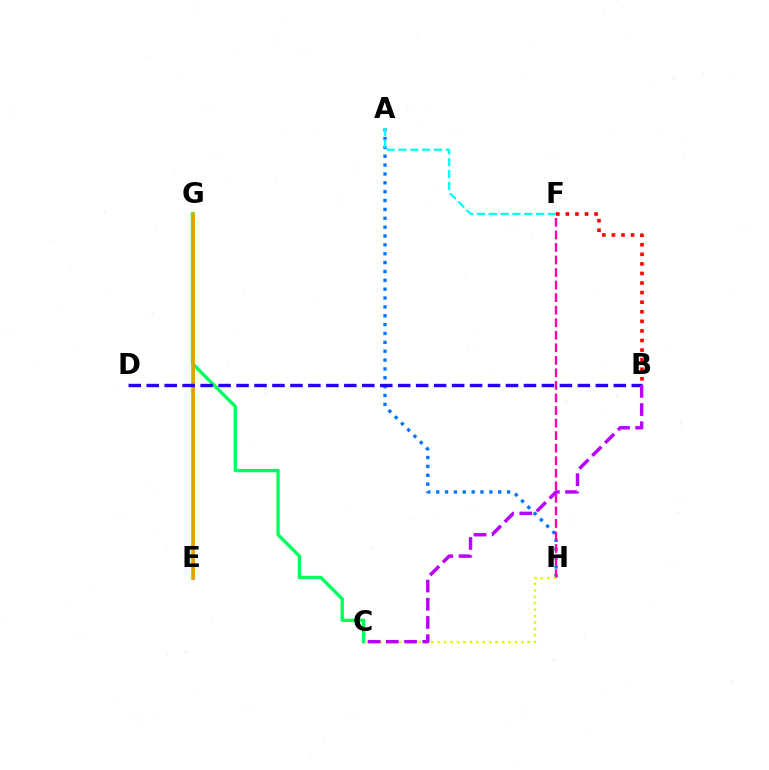{('A', 'H'): [{'color': '#0074ff', 'line_style': 'dotted', 'thickness': 2.41}], ('C', 'G'): [{'color': '#00ff5c', 'line_style': 'solid', 'thickness': 2.43}], ('F', 'H'): [{'color': '#ff00ac', 'line_style': 'dashed', 'thickness': 1.7}], ('E', 'G'): [{'color': '#3dff00', 'line_style': 'solid', 'thickness': 2.65}, {'color': '#ff9400', 'line_style': 'solid', 'thickness': 1.89}], ('A', 'F'): [{'color': '#00fff6', 'line_style': 'dashed', 'thickness': 1.61}], ('C', 'H'): [{'color': '#d1ff00', 'line_style': 'dotted', 'thickness': 1.75}], ('B', 'F'): [{'color': '#ff0000', 'line_style': 'dotted', 'thickness': 2.6}], ('B', 'D'): [{'color': '#2500ff', 'line_style': 'dashed', 'thickness': 2.44}], ('B', 'C'): [{'color': '#b900ff', 'line_style': 'dashed', 'thickness': 2.47}]}